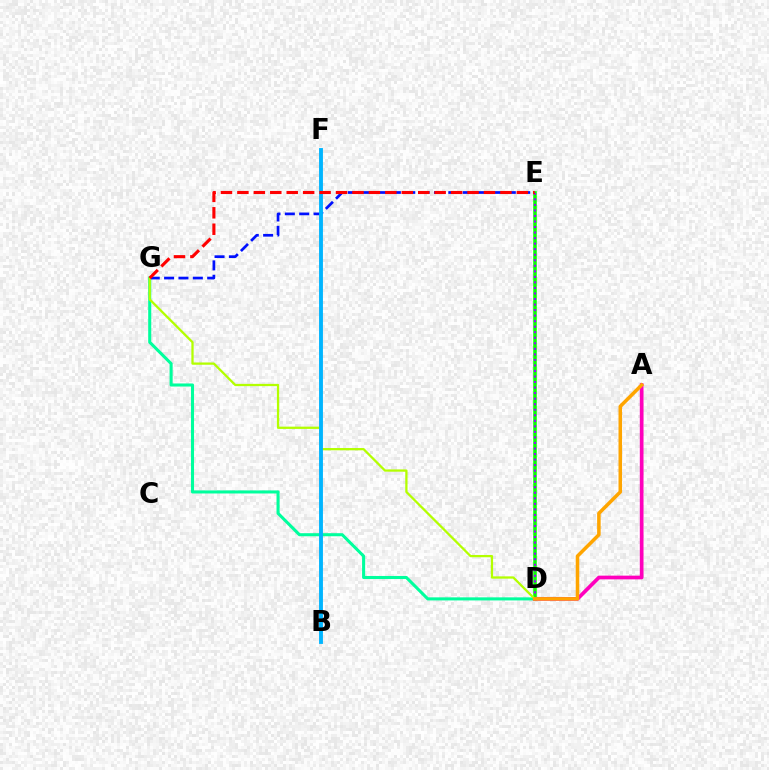{('D', 'E'): [{'color': '#08ff00', 'line_style': 'solid', 'thickness': 2.55}, {'color': '#9b00ff', 'line_style': 'dotted', 'thickness': 1.5}], ('D', 'G'): [{'color': '#00ff9d', 'line_style': 'solid', 'thickness': 2.21}, {'color': '#b3ff00', 'line_style': 'solid', 'thickness': 1.64}], ('E', 'G'): [{'color': '#0010ff', 'line_style': 'dashed', 'thickness': 1.95}, {'color': '#ff0000', 'line_style': 'dashed', 'thickness': 2.23}], ('A', 'D'): [{'color': '#ff00bd', 'line_style': 'solid', 'thickness': 2.67}, {'color': '#ffa500', 'line_style': 'solid', 'thickness': 2.54}], ('B', 'F'): [{'color': '#00b5ff', 'line_style': 'solid', 'thickness': 2.79}]}